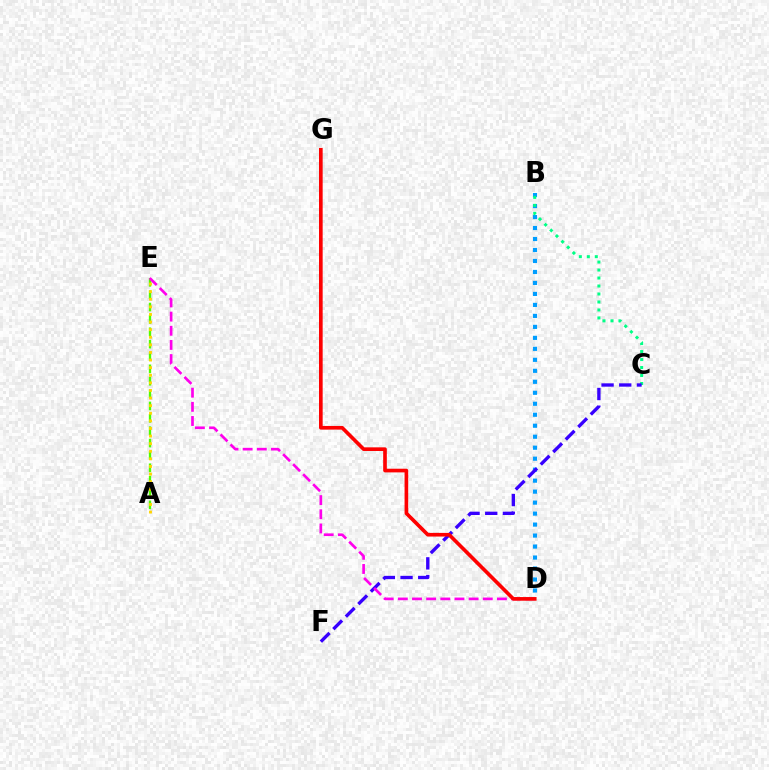{('A', 'E'): [{'color': '#4fff00', 'line_style': 'dashed', 'thickness': 1.68}, {'color': '#ffd500', 'line_style': 'dotted', 'thickness': 2.07}], ('B', 'D'): [{'color': '#009eff', 'line_style': 'dotted', 'thickness': 2.98}], ('B', 'C'): [{'color': '#00ff86', 'line_style': 'dotted', 'thickness': 2.17}], ('C', 'F'): [{'color': '#3700ff', 'line_style': 'dashed', 'thickness': 2.4}], ('D', 'E'): [{'color': '#ff00ed', 'line_style': 'dashed', 'thickness': 1.92}], ('D', 'G'): [{'color': '#ff0000', 'line_style': 'solid', 'thickness': 2.63}]}